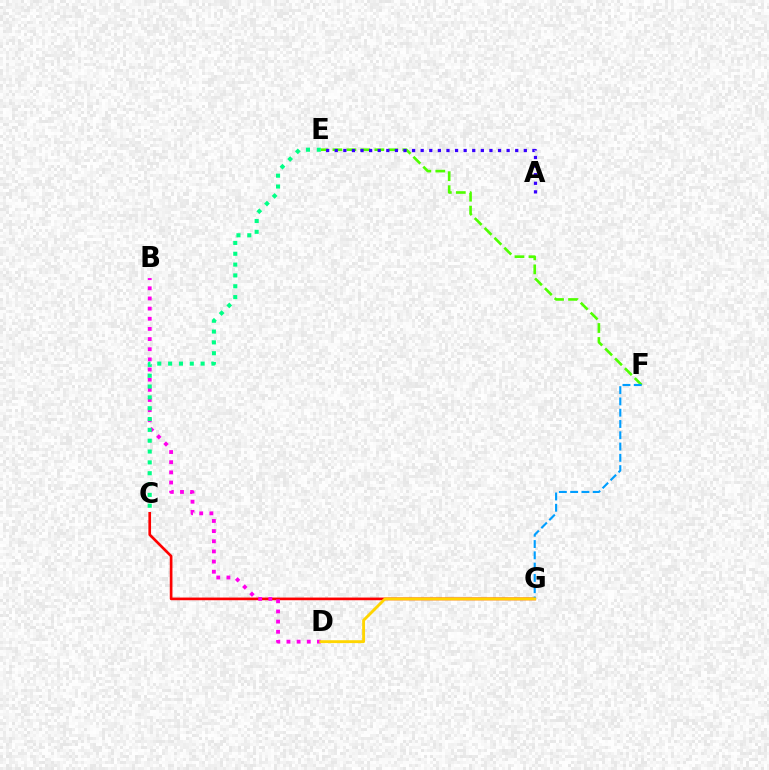{('C', 'G'): [{'color': '#ff0000', 'line_style': 'solid', 'thickness': 1.92}], ('E', 'F'): [{'color': '#4fff00', 'line_style': 'dashed', 'thickness': 1.9}], ('B', 'D'): [{'color': '#ff00ed', 'line_style': 'dotted', 'thickness': 2.76}], ('A', 'E'): [{'color': '#3700ff', 'line_style': 'dotted', 'thickness': 2.33}], ('F', 'G'): [{'color': '#009eff', 'line_style': 'dashed', 'thickness': 1.53}], ('C', 'E'): [{'color': '#00ff86', 'line_style': 'dotted', 'thickness': 2.94}], ('D', 'G'): [{'color': '#ffd500', 'line_style': 'solid', 'thickness': 2.07}]}